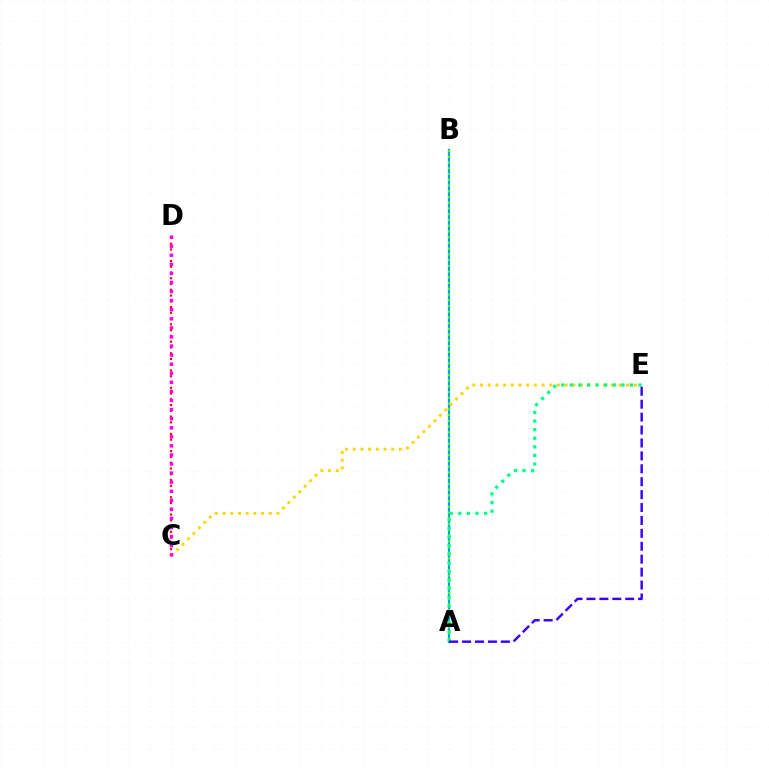{('A', 'B'): [{'color': '#009eff', 'line_style': 'solid', 'thickness': 1.6}, {'color': '#4fff00', 'line_style': 'dotted', 'thickness': 1.56}], ('C', 'D'): [{'color': '#ff0000', 'line_style': 'dotted', 'thickness': 1.57}, {'color': '#ff00ed', 'line_style': 'dotted', 'thickness': 2.47}], ('C', 'E'): [{'color': '#ffd500', 'line_style': 'dotted', 'thickness': 2.09}], ('A', 'E'): [{'color': '#00ff86', 'line_style': 'dotted', 'thickness': 2.33}, {'color': '#3700ff', 'line_style': 'dashed', 'thickness': 1.75}]}